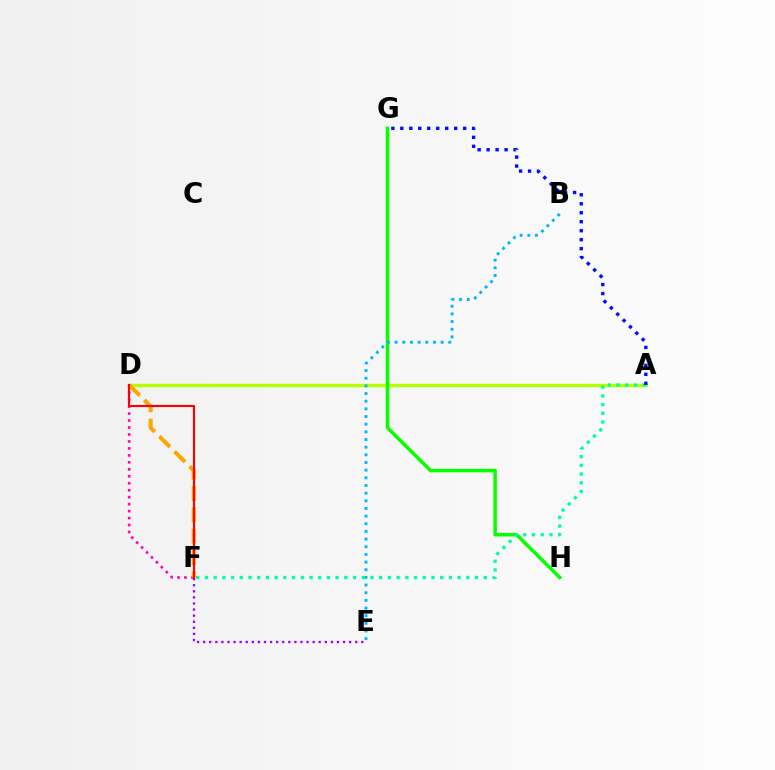{('A', 'D'): [{'color': '#b3ff00', 'line_style': 'solid', 'thickness': 2.44}], ('D', 'F'): [{'color': '#ff00bd', 'line_style': 'dotted', 'thickness': 1.89}, {'color': '#ffa500', 'line_style': 'dashed', 'thickness': 2.9}, {'color': '#ff0000', 'line_style': 'solid', 'thickness': 1.54}], ('G', 'H'): [{'color': '#08ff00', 'line_style': 'solid', 'thickness': 2.52}], ('E', 'F'): [{'color': '#9b00ff', 'line_style': 'dotted', 'thickness': 1.65}], ('B', 'E'): [{'color': '#00b5ff', 'line_style': 'dotted', 'thickness': 2.08}], ('A', 'F'): [{'color': '#00ff9d', 'line_style': 'dotted', 'thickness': 2.37}], ('A', 'G'): [{'color': '#0010ff', 'line_style': 'dotted', 'thickness': 2.44}]}